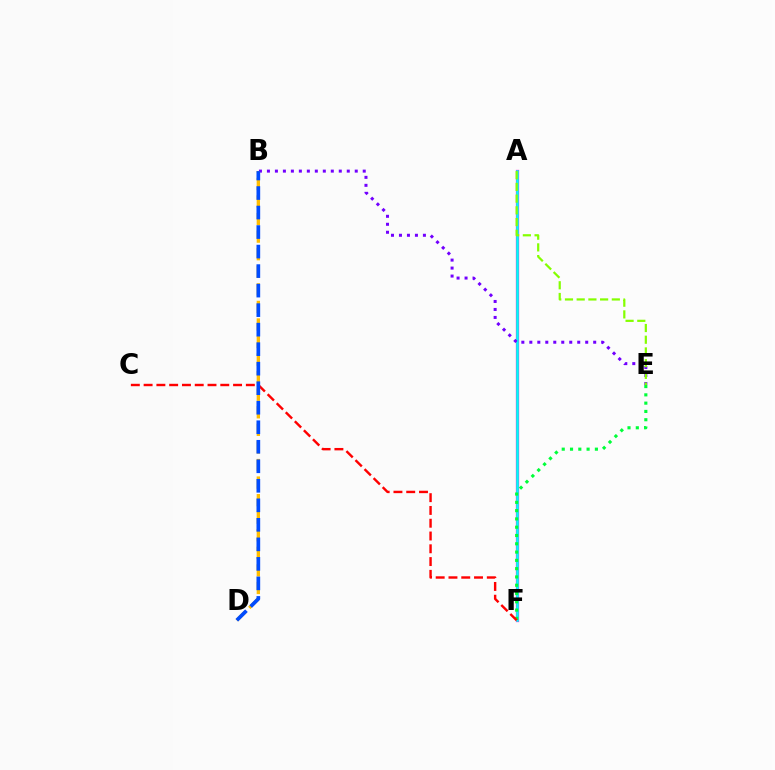{('A', 'F'): [{'color': '#ff00cf', 'line_style': 'solid', 'thickness': 2.34}, {'color': '#00fff6', 'line_style': 'solid', 'thickness': 1.86}], ('E', 'F'): [{'color': '#00ff39', 'line_style': 'dotted', 'thickness': 2.25}], ('C', 'F'): [{'color': '#ff0000', 'line_style': 'dashed', 'thickness': 1.74}], ('B', 'E'): [{'color': '#7200ff', 'line_style': 'dotted', 'thickness': 2.17}], ('B', 'D'): [{'color': '#ffbd00', 'line_style': 'dashed', 'thickness': 2.39}, {'color': '#004bff', 'line_style': 'dashed', 'thickness': 2.65}], ('A', 'E'): [{'color': '#84ff00', 'line_style': 'dashed', 'thickness': 1.59}]}